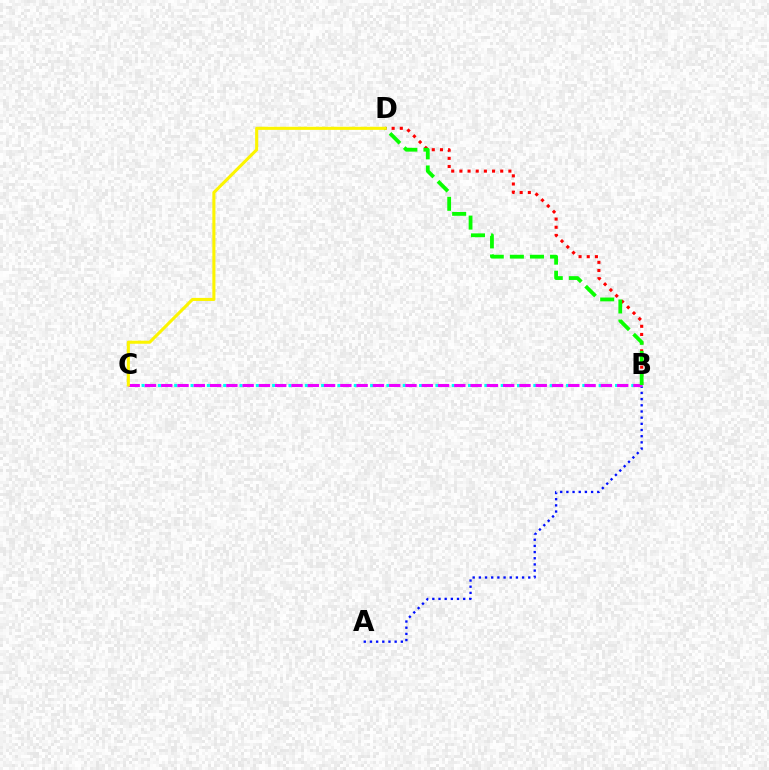{('A', 'B'): [{'color': '#0010ff', 'line_style': 'dotted', 'thickness': 1.68}], ('B', 'D'): [{'color': '#ff0000', 'line_style': 'dotted', 'thickness': 2.22}, {'color': '#08ff00', 'line_style': 'dashed', 'thickness': 2.73}], ('B', 'C'): [{'color': '#00fff6', 'line_style': 'dotted', 'thickness': 2.22}, {'color': '#ee00ff', 'line_style': 'dashed', 'thickness': 2.21}], ('C', 'D'): [{'color': '#fcf500', 'line_style': 'solid', 'thickness': 2.22}]}